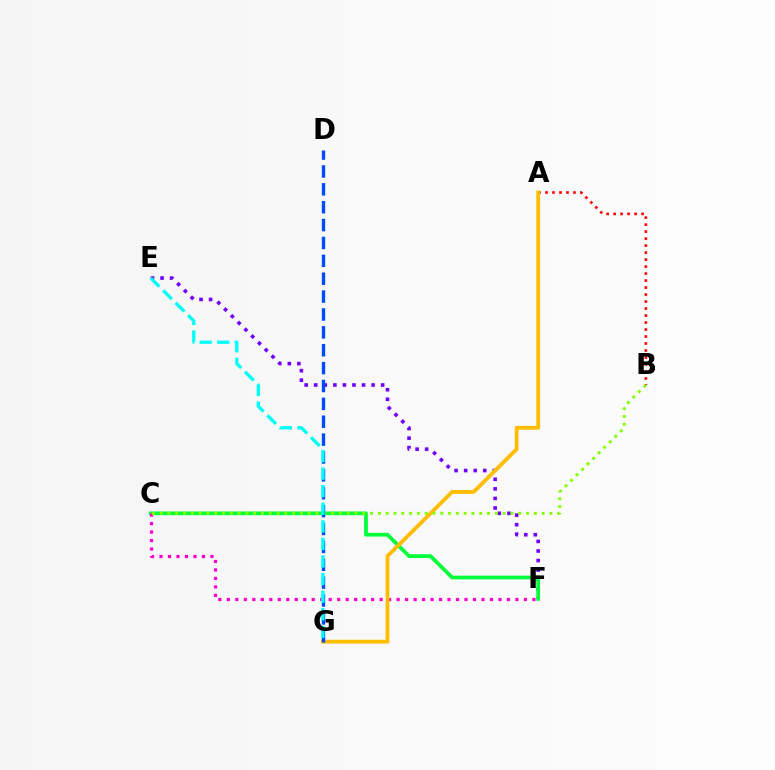{('E', 'F'): [{'color': '#7200ff', 'line_style': 'dotted', 'thickness': 2.6}], ('C', 'F'): [{'color': '#00ff39', 'line_style': 'solid', 'thickness': 2.68}, {'color': '#ff00cf', 'line_style': 'dotted', 'thickness': 2.31}], ('A', 'B'): [{'color': '#ff0000', 'line_style': 'dotted', 'thickness': 1.9}], ('A', 'G'): [{'color': '#ffbd00', 'line_style': 'solid', 'thickness': 2.75}], ('B', 'C'): [{'color': '#84ff00', 'line_style': 'dotted', 'thickness': 2.12}], ('D', 'G'): [{'color': '#004bff', 'line_style': 'dashed', 'thickness': 2.43}], ('E', 'G'): [{'color': '#00fff6', 'line_style': 'dashed', 'thickness': 2.39}]}